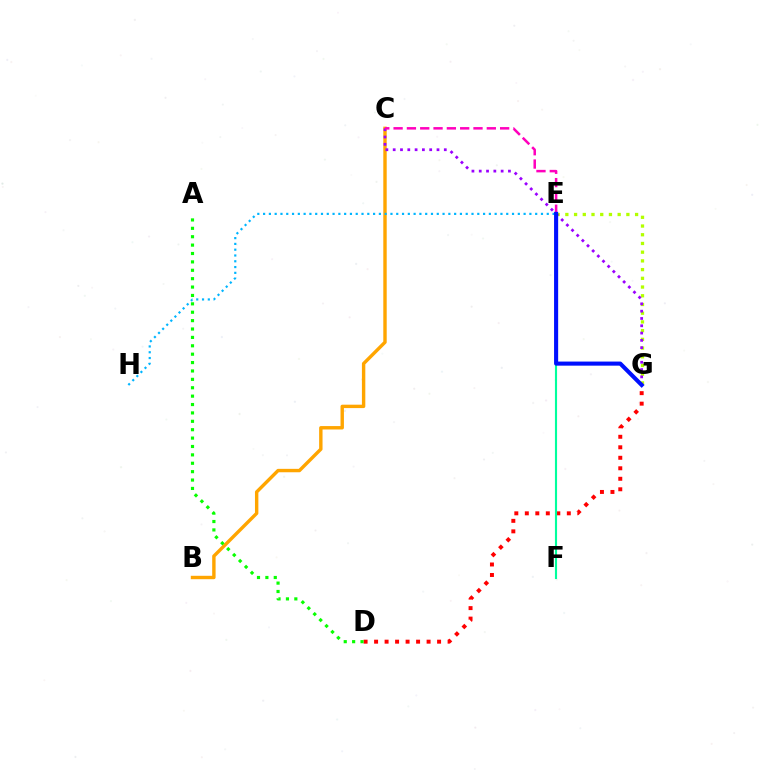{('D', 'G'): [{'color': '#ff0000', 'line_style': 'dotted', 'thickness': 2.85}], ('E', 'G'): [{'color': '#b3ff00', 'line_style': 'dotted', 'thickness': 2.37}, {'color': '#0010ff', 'line_style': 'solid', 'thickness': 2.95}], ('B', 'C'): [{'color': '#ffa500', 'line_style': 'solid', 'thickness': 2.45}], ('C', 'G'): [{'color': '#9b00ff', 'line_style': 'dotted', 'thickness': 1.98}], ('C', 'E'): [{'color': '#ff00bd', 'line_style': 'dashed', 'thickness': 1.81}], ('A', 'D'): [{'color': '#08ff00', 'line_style': 'dotted', 'thickness': 2.28}], ('E', 'F'): [{'color': '#00ff9d', 'line_style': 'solid', 'thickness': 1.53}], ('E', 'H'): [{'color': '#00b5ff', 'line_style': 'dotted', 'thickness': 1.57}]}